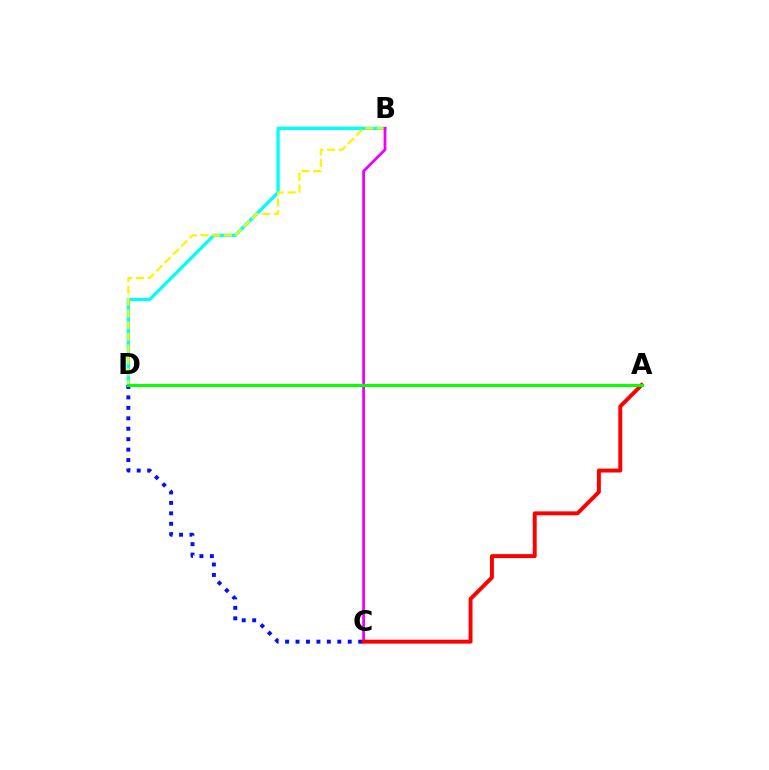{('B', 'D'): [{'color': '#00fff6', 'line_style': 'solid', 'thickness': 2.38}, {'color': '#fcf500', 'line_style': 'dashed', 'thickness': 1.6}], ('C', 'D'): [{'color': '#0010ff', 'line_style': 'dotted', 'thickness': 2.84}], ('B', 'C'): [{'color': '#ee00ff', 'line_style': 'solid', 'thickness': 2.0}], ('A', 'C'): [{'color': '#ff0000', 'line_style': 'solid', 'thickness': 2.83}], ('A', 'D'): [{'color': '#08ff00', 'line_style': 'solid', 'thickness': 2.19}]}